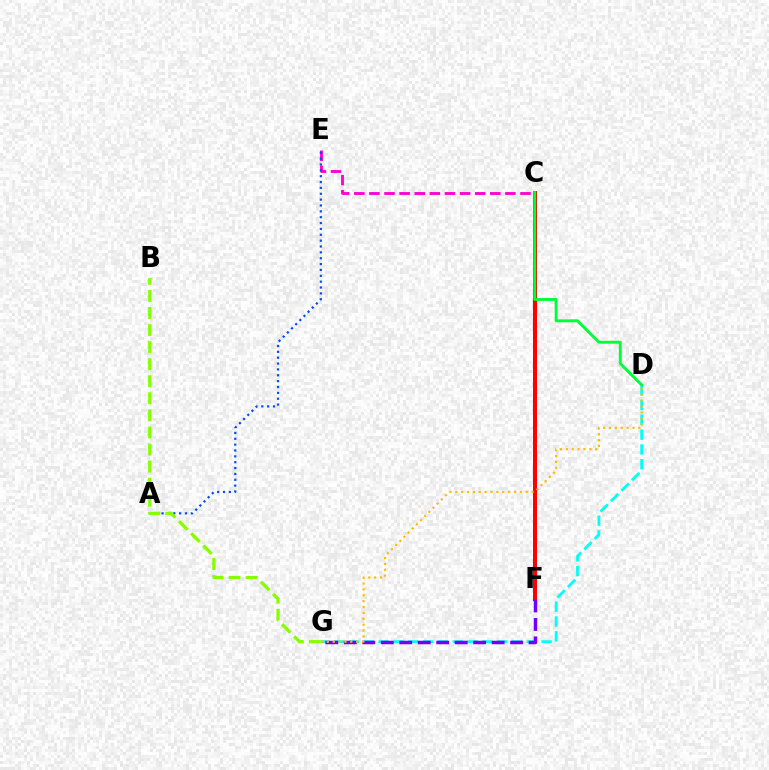{('C', 'F'): [{'color': '#ff0000', 'line_style': 'solid', 'thickness': 2.87}], ('D', 'G'): [{'color': '#00fff6', 'line_style': 'dashed', 'thickness': 2.01}, {'color': '#ffbd00', 'line_style': 'dotted', 'thickness': 1.59}], ('F', 'G'): [{'color': '#7200ff', 'line_style': 'dashed', 'thickness': 2.51}], ('C', 'E'): [{'color': '#ff00cf', 'line_style': 'dashed', 'thickness': 2.05}], ('A', 'E'): [{'color': '#004bff', 'line_style': 'dotted', 'thickness': 1.59}], ('C', 'D'): [{'color': '#00ff39', 'line_style': 'solid', 'thickness': 2.09}], ('B', 'G'): [{'color': '#84ff00', 'line_style': 'dashed', 'thickness': 2.32}]}